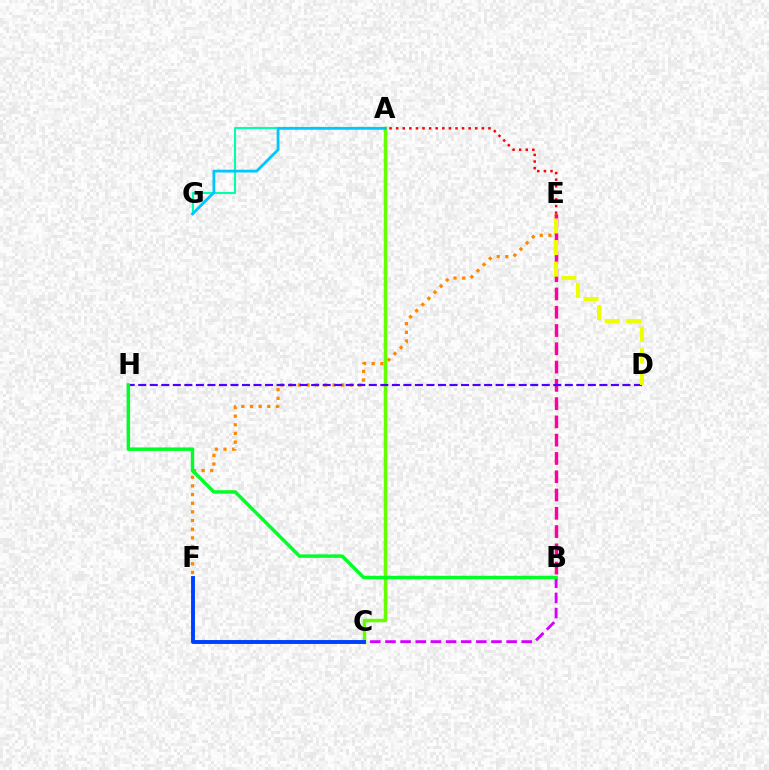{('A', 'C'): [{'color': '#66ff00', 'line_style': 'solid', 'thickness': 2.51}], ('B', 'C'): [{'color': '#d600ff', 'line_style': 'dashed', 'thickness': 2.06}], ('E', 'F'): [{'color': '#ff8800', 'line_style': 'dotted', 'thickness': 2.35}], ('A', 'G'): [{'color': '#00ffaf', 'line_style': 'solid', 'thickness': 1.53}, {'color': '#00c7ff', 'line_style': 'solid', 'thickness': 2.02}], ('B', 'E'): [{'color': '#ff00a0', 'line_style': 'dashed', 'thickness': 2.48}], ('D', 'H'): [{'color': '#4f00ff', 'line_style': 'dashed', 'thickness': 1.57}], ('D', 'E'): [{'color': '#eeff00', 'line_style': 'dashed', 'thickness': 2.93}], ('A', 'E'): [{'color': '#ff0000', 'line_style': 'dotted', 'thickness': 1.79}], ('B', 'H'): [{'color': '#00ff27', 'line_style': 'solid', 'thickness': 2.49}], ('C', 'F'): [{'color': '#003fff', 'line_style': 'solid', 'thickness': 2.81}]}